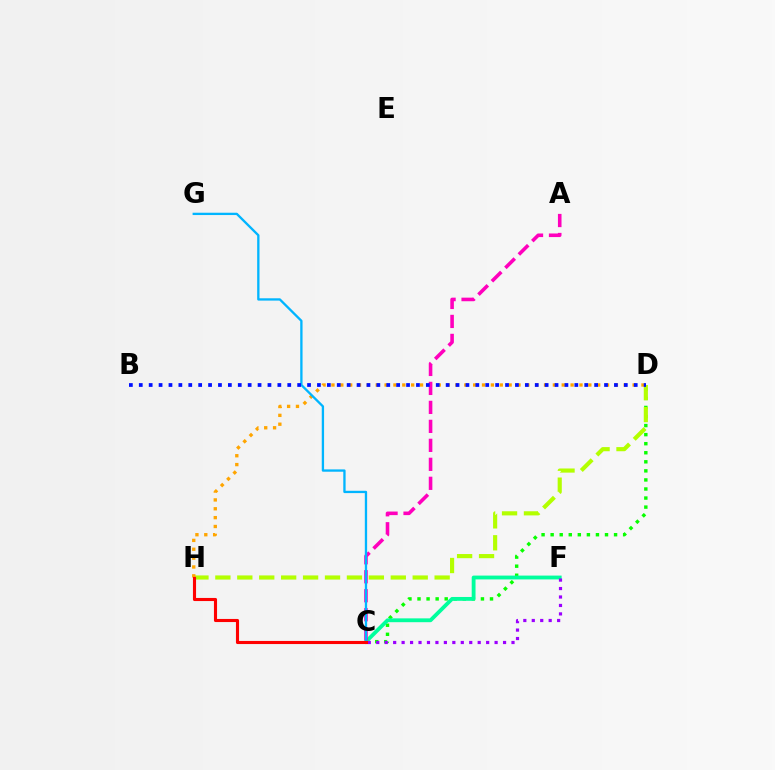{('C', 'D'): [{'color': '#08ff00', 'line_style': 'dotted', 'thickness': 2.46}], ('C', 'F'): [{'color': '#00ff9d', 'line_style': 'solid', 'thickness': 2.76}, {'color': '#9b00ff', 'line_style': 'dotted', 'thickness': 2.3}], ('D', 'H'): [{'color': '#b3ff00', 'line_style': 'dashed', 'thickness': 2.98}, {'color': '#ffa500', 'line_style': 'dotted', 'thickness': 2.41}], ('A', 'C'): [{'color': '#ff00bd', 'line_style': 'dashed', 'thickness': 2.58}], ('C', 'G'): [{'color': '#00b5ff', 'line_style': 'solid', 'thickness': 1.67}], ('C', 'H'): [{'color': '#ff0000', 'line_style': 'solid', 'thickness': 2.23}], ('B', 'D'): [{'color': '#0010ff', 'line_style': 'dotted', 'thickness': 2.69}]}